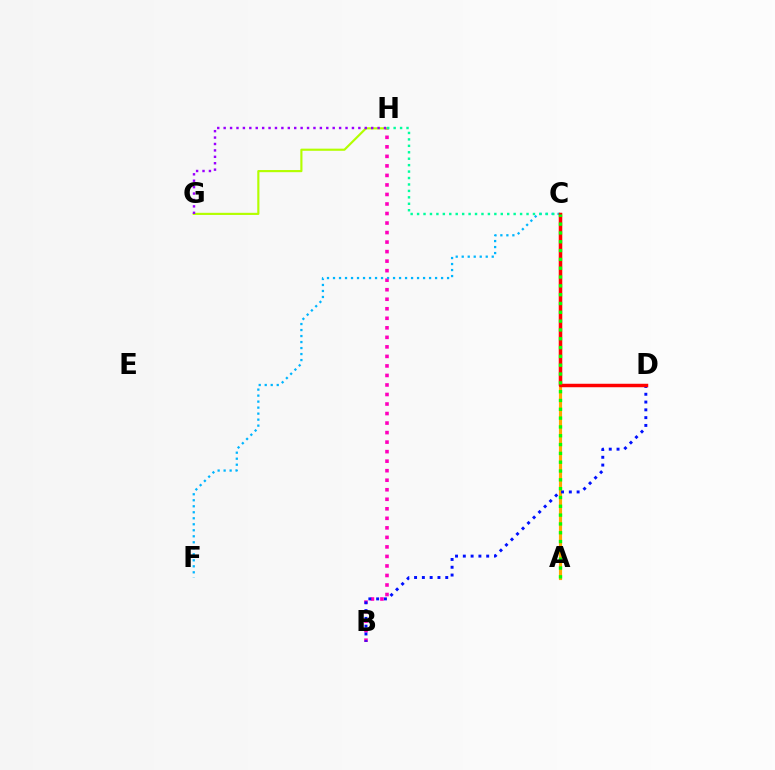{('A', 'C'): [{'color': '#ffa500', 'line_style': 'solid', 'thickness': 2.27}, {'color': '#08ff00', 'line_style': 'dotted', 'thickness': 2.4}], ('B', 'H'): [{'color': '#ff00bd', 'line_style': 'dotted', 'thickness': 2.59}], ('C', 'F'): [{'color': '#00b5ff', 'line_style': 'dotted', 'thickness': 1.63}], ('G', 'H'): [{'color': '#b3ff00', 'line_style': 'solid', 'thickness': 1.55}, {'color': '#9b00ff', 'line_style': 'dotted', 'thickness': 1.74}], ('C', 'H'): [{'color': '#00ff9d', 'line_style': 'dotted', 'thickness': 1.75}], ('B', 'D'): [{'color': '#0010ff', 'line_style': 'dotted', 'thickness': 2.12}], ('C', 'D'): [{'color': '#ff0000', 'line_style': 'solid', 'thickness': 2.5}]}